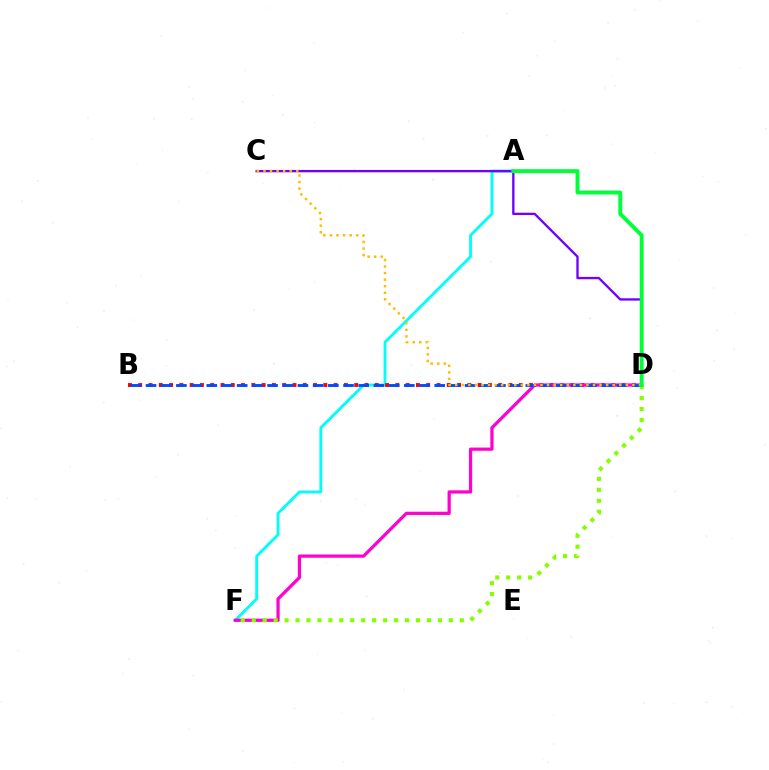{('A', 'F'): [{'color': '#00fff6', 'line_style': 'solid', 'thickness': 2.05}], ('C', 'D'): [{'color': '#7200ff', 'line_style': 'solid', 'thickness': 1.69}, {'color': '#ffbd00', 'line_style': 'dotted', 'thickness': 1.78}], ('B', 'D'): [{'color': '#ff0000', 'line_style': 'dotted', 'thickness': 2.79}, {'color': '#004bff', 'line_style': 'dashed', 'thickness': 2.06}], ('D', 'F'): [{'color': '#ff00cf', 'line_style': 'solid', 'thickness': 2.33}, {'color': '#84ff00', 'line_style': 'dotted', 'thickness': 2.98}], ('A', 'D'): [{'color': '#00ff39', 'line_style': 'solid', 'thickness': 2.81}]}